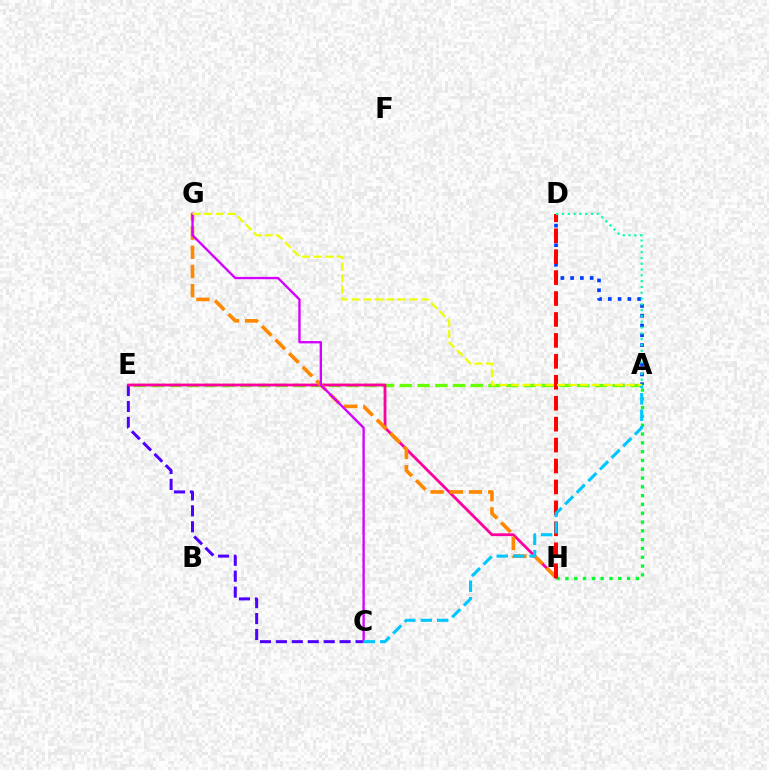{('A', 'D'): [{'color': '#003fff', 'line_style': 'dotted', 'thickness': 2.66}, {'color': '#00ffaf', 'line_style': 'dotted', 'thickness': 1.58}], ('A', 'H'): [{'color': '#00ff27', 'line_style': 'dotted', 'thickness': 2.39}], ('C', 'E'): [{'color': '#4f00ff', 'line_style': 'dashed', 'thickness': 2.17}], ('A', 'E'): [{'color': '#66ff00', 'line_style': 'dashed', 'thickness': 2.41}], ('E', 'H'): [{'color': '#ff00a0', 'line_style': 'solid', 'thickness': 2.03}], ('G', 'H'): [{'color': '#ff8800', 'line_style': 'dashed', 'thickness': 2.61}], ('D', 'H'): [{'color': '#ff0000', 'line_style': 'dashed', 'thickness': 2.84}], ('C', 'G'): [{'color': '#d600ff', 'line_style': 'solid', 'thickness': 1.69}], ('A', 'C'): [{'color': '#00c7ff', 'line_style': 'dashed', 'thickness': 2.23}], ('A', 'G'): [{'color': '#eeff00', 'line_style': 'dashed', 'thickness': 1.57}]}